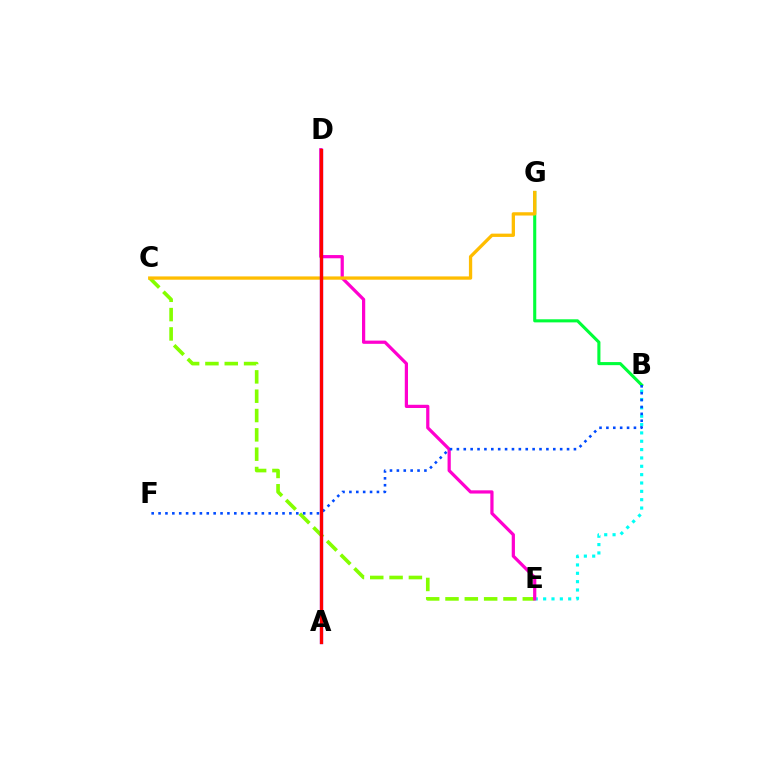{('B', 'E'): [{'color': '#00fff6', 'line_style': 'dotted', 'thickness': 2.27}], ('C', 'E'): [{'color': '#84ff00', 'line_style': 'dashed', 'thickness': 2.63}], ('B', 'G'): [{'color': '#00ff39', 'line_style': 'solid', 'thickness': 2.22}], ('D', 'E'): [{'color': '#ff00cf', 'line_style': 'solid', 'thickness': 2.32}], ('C', 'G'): [{'color': '#ffbd00', 'line_style': 'solid', 'thickness': 2.37}], ('A', 'D'): [{'color': '#7200ff', 'line_style': 'solid', 'thickness': 2.36}, {'color': '#ff0000', 'line_style': 'solid', 'thickness': 2.31}], ('B', 'F'): [{'color': '#004bff', 'line_style': 'dotted', 'thickness': 1.87}]}